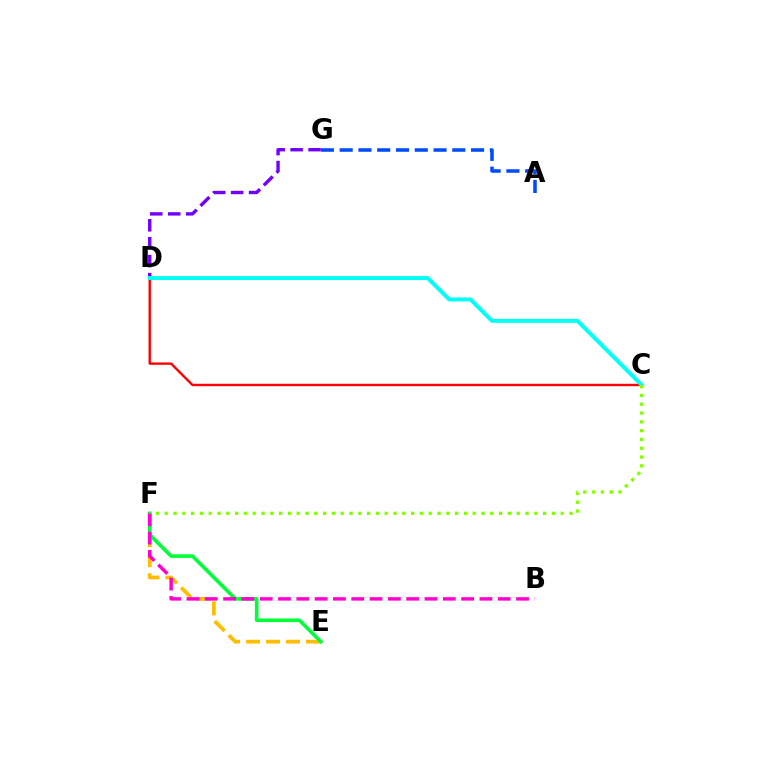{('E', 'F'): [{'color': '#ffbd00', 'line_style': 'dashed', 'thickness': 2.71}, {'color': '#00ff39', 'line_style': 'solid', 'thickness': 2.59}], ('C', 'D'): [{'color': '#ff0000', 'line_style': 'solid', 'thickness': 1.72}, {'color': '#00fff6', 'line_style': 'solid', 'thickness': 2.85}], ('D', 'G'): [{'color': '#7200ff', 'line_style': 'dashed', 'thickness': 2.44}], ('A', 'G'): [{'color': '#004bff', 'line_style': 'dashed', 'thickness': 2.55}], ('B', 'F'): [{'color': '#ff00cf', 'line_style': 'dashed', 'thickness': 2.49}], ('C', 'F'): [{'color': '#84ff00', 'line_style': 'dotted', 'thickness': 2.39}]}